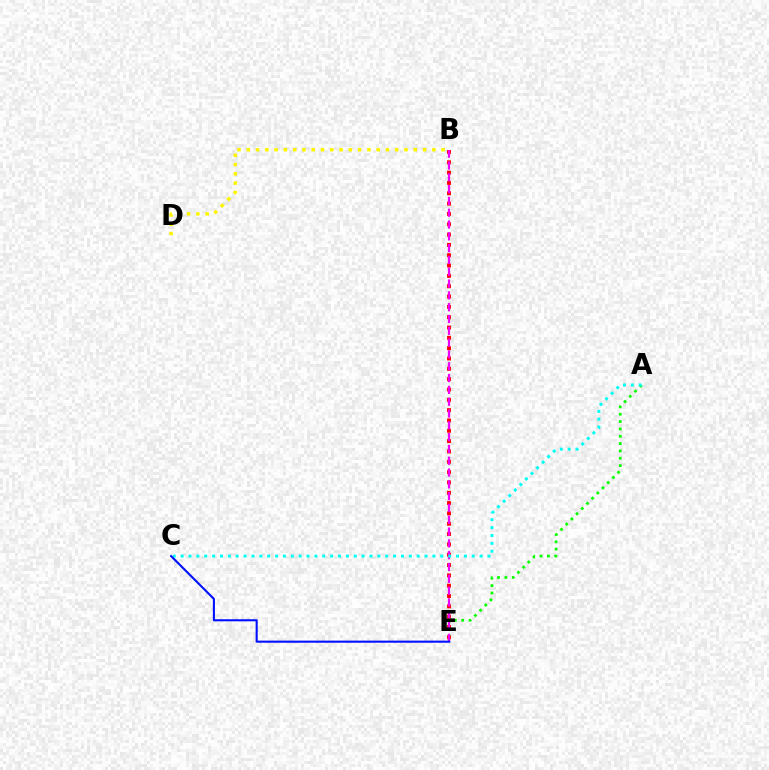{('B', 'D'): [{'color': '#fcf500', 'line_style': 'dotted', 'thickness': 2.52}], ('A', 'E'): [{'color': '#08ff00', 'line_style': 'dotted', 'thickness': 1.99}], ('B', 'E'): [{'color': '#ff0000', 'line_style': 'dotted', 'thickness': 2.81}, {'color': '#ee00ff', 'line_style': 'dashed', 'thickness': 1.6}], ('A', 'C'): [{'color': '#00fff6', 'line_style': 'dotted', 'thickness': 2.14}], ('C', 'E'): [{'color': '#0010ff', 'line_style': 'solid', 'thickness': 1.51}]}